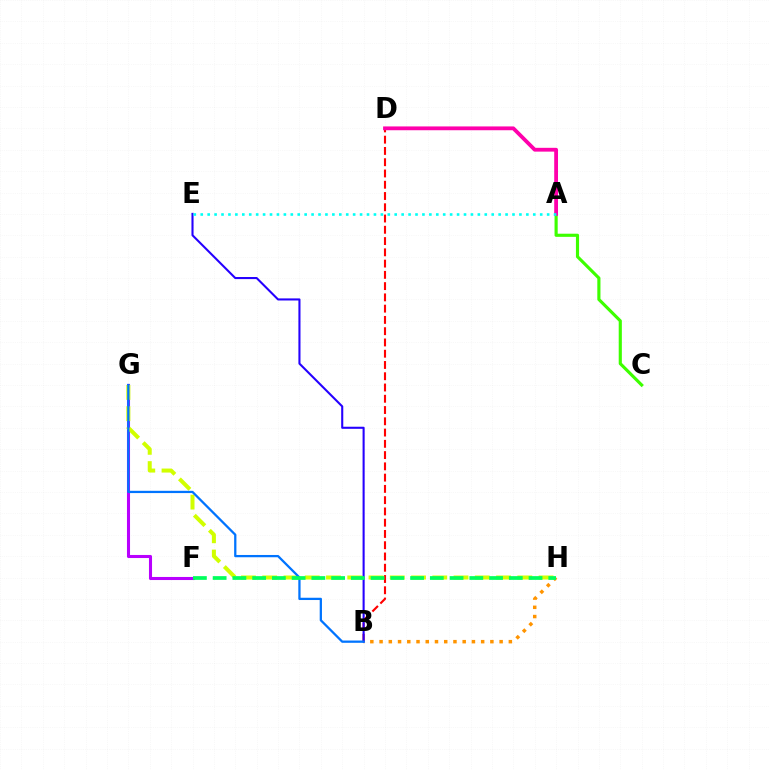{('B', 'D'): [{'color': '#ff0000', 'line_style': 'dashed', 'thickness': 1.53}], ('F', 'G'): [{'color': '#b900ff', 'line_style': 'solid', 'thickness': 2.21}], ('B', 'H'): [{'color': '#ff9400', 'line_style': 'dotted', 'thickness': 2.51}], ('G', 'H'): [{'color': '#d1ff00', 'line_style': 'dashed', 'thickness': 2.89}], ('B', 'E'): [{'color': '#2500ff', 'line_style': 'solid', 'thickness': 1.5}], ('B', 'G'): [{'color': '#0074ff', 'line_style': 'solid', 'thickness': 1.63}], ('A', 'C'): [{'color': '#3dff00', 'line_style': 'solid', 'thickness': 2.26}], ('A', 'D'): [{'color': '#ff00ac', 'line_style': 'solid', 'thickness': 2.74}], ('A', 'E'): [{'color': '#00fff6', 'line_style': 'dotted', 'thickness': 1.88}], ('F', 'H'): [{'color': '#00ff5c', 'line_style': 'dashed', 'thickness': 2.68}]}